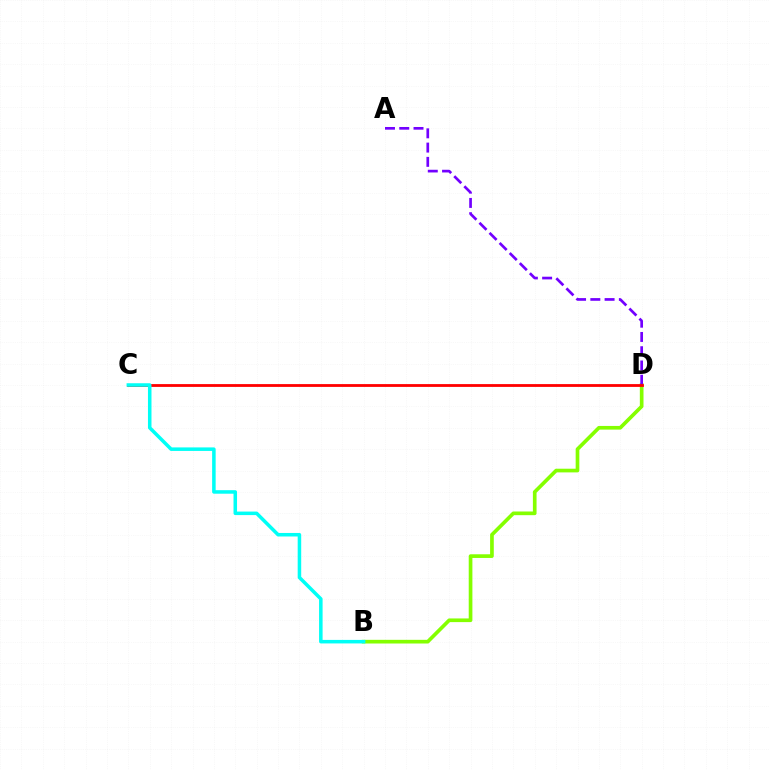{('B', 'D'): [{'color': '#84ff00', 'line_style': 'solid', 'thickness': 2.65}], ('A', 'D'): [{'color': '#7200ff', 'line_style': 'dashed', 'thickness': 1.94}], ('C', 'D'): [{'color': '#ff0000', 'line_style': 'solid', 'thickness': 2.02}], ('B', 'C'): [{'color': '#00fff6', 'line_style': 'solid', 'thickness': 2.54}]}